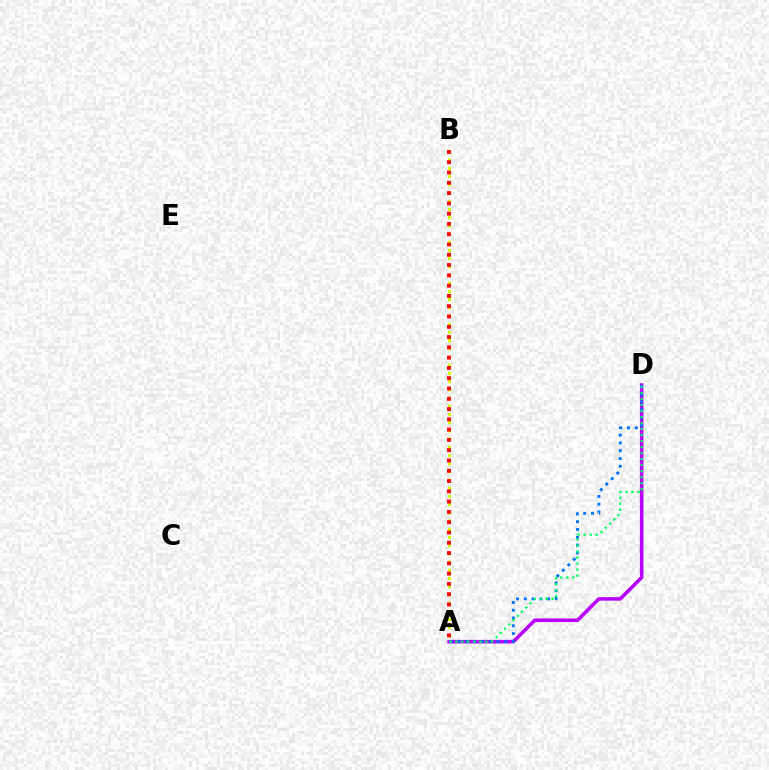{('A', 'D'): [{'color': '#b900ff', 'line_style': 'solid', 'thickness': 2.56}, {'color': '#0074ff', 'line_style': 'dotted', 'thickness': 2.12}, {'color': '#00ff5c', 'line_style': 'dotted', 'thickness': 1.63}], ('A', 'B'): [{'color': '#d1ff00', 'line_style': 'dotted', 'thickness': 2.23}, {'color': '#ff0000', 'line_style': 'dotted', 'thickness': 2.79}]}